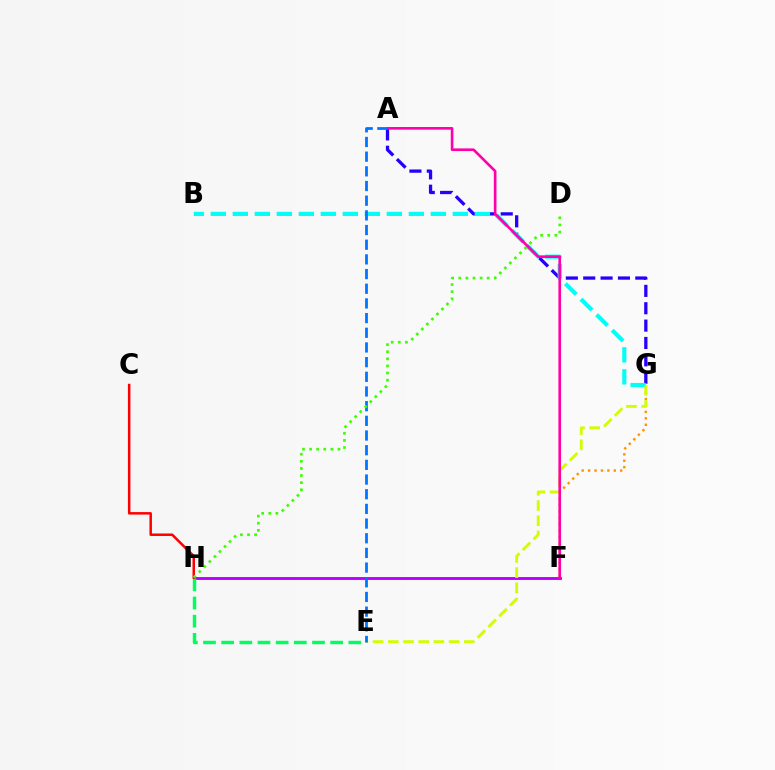{('F', 'G'): [{'color': '#ff9400', 'line_style': 'dotted', 'thickness': 1.75}], ('A', 'G'): [{'color': '#2500ff', 'line_style': 'dashed', 'thickness': 2.36}], ('F', 'H'): [{'color': '#b900ff', 'line_style': 'solid', 'thickness': 2.08}], ('B', 'G'): [{'color': '#00fff6', 'line_style': 'dashed', 'thickness': 2.99}], ('E', 'G'): [{'color': '#d1ff00', 'line_style': 'dashed', 'thickness': 2.07}], ('E', 'H'): [{'color': '#00ff5c', 'line_style': 'dashed', 'thickness': 2.47}], ('A', 'F'): [{'color': '#ff00ac', 'line_style': 'solid', 'thickness': 1.9}], ('A', 'E'): [{'color': '#0074ff', 'line_style': 'dashed', 'thickness': 1.99}], ('C', 'H'): [{'color': '#ff0000', 'line_style': 'solid', 'thickness': 1.8}], ('D', 'H'): [{'color': '#3dff00', 'line_style': 'dotted', 'thickness': 1.93}]}